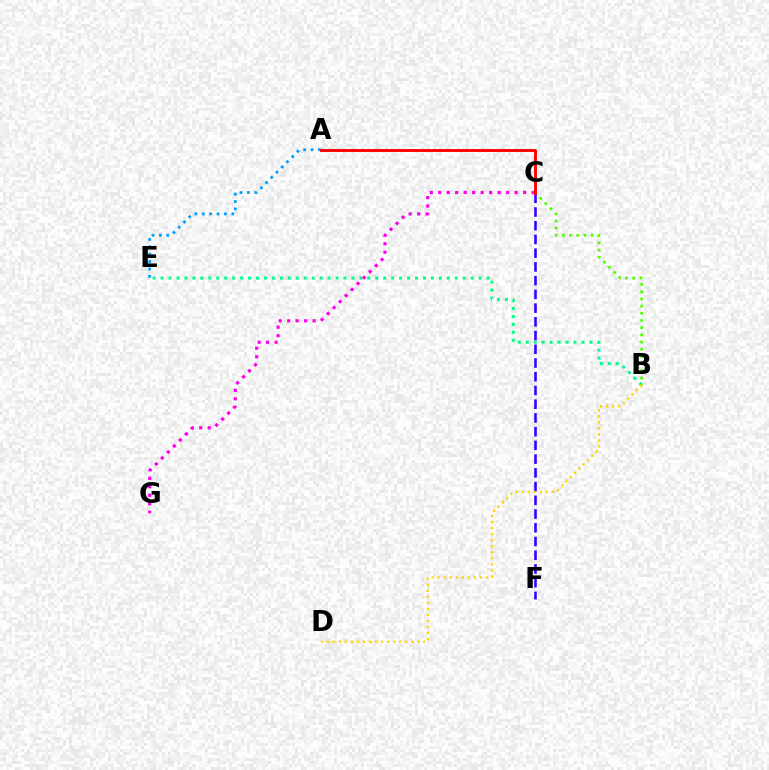{('B', 'E'): [{'color': '#00ff86', 'line_style': 'dotted', 'thickness': 2.16}], ('A', 'E'): [{'color': '#009eff', 'line_style': 'dotted', 'thickness': 2.01}], ('C', 'F'): [{'color': '#3700ff', 'line_style': 'dashed', 'thickness': 1.87}], ('C', 'G'): [{'color': '#ff00ed', 'line_style': 'dotted', 'thickness': 2.31}], ('B', 'C'): [{'color': '#4fff00', 'line_style': 'dotted', 'thickness': 1.95}], ('B', 'D'): [{'color': '#ffd500', 'line_style': 'dotted', 'thickness': 1.64}], ('A', 'C'): [{'color': '#ff0000', 'line_style': 'solid', 'thickness': 2.08}]}